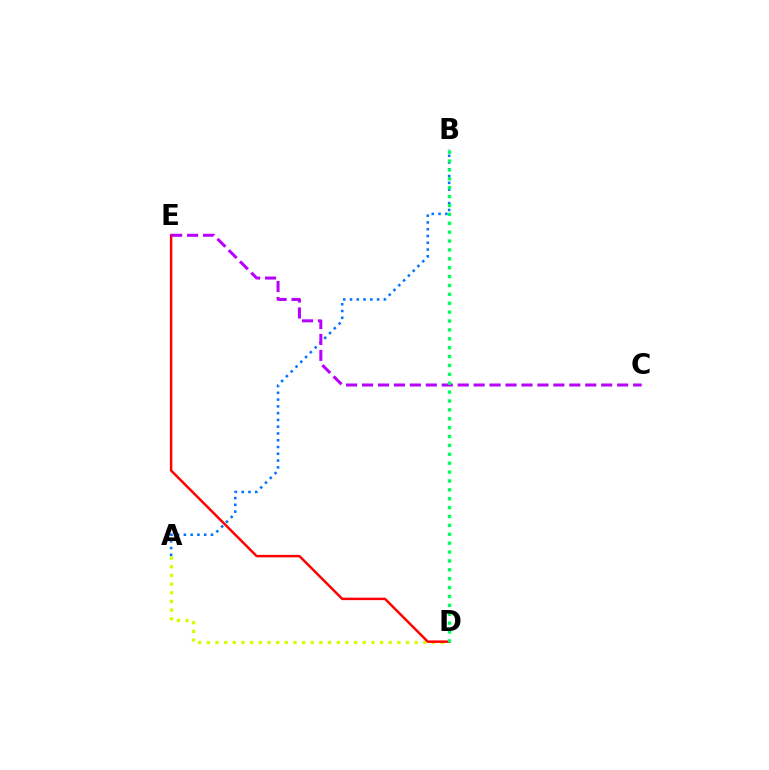{('A', 'D'): [{'color': '#d1ff00', 'line_style': 'dotted', 'thickness': 2.35}], ('A', 'B'): [{'color': '#0074ff', 'line_style': 'dotted', 'thickness': 1.84}], ('D', 'E'): [{'color': '#ff0000', 'line_style': 'solid', 'thickness': 1.78}], ('C', 'E'): [{'color': '#b900ff', 'line_style': 'dashed', 'thickness': 2.17}], ('B', 'D'): [{'color': '#00ff5c', 'line_style': 'dotted', 'thickness': 2.41}]}